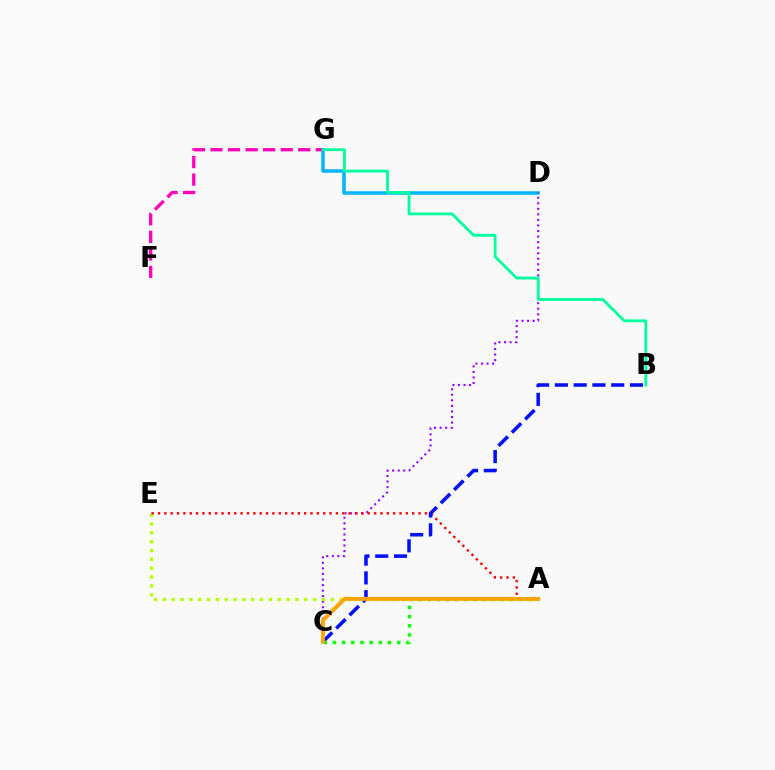{('D', 'G'): [{'color': '#00b5ff', 'line_style': 'solid', 'thickness': 2.52}], ('C', 'D'): [{'color': '#9b00ff', 'line_style': 'dotted', 'thickness': 1.51}], ('F', 'G'): [{'color': '#ff00bd', 'line_style': 'dashed', 'thickness': 2.38}], ('A', 'E'): [{'color': '#b3ff00', 'line_style': 'dotted', 'thickness': 2.4}, {'color': '#ff0000', 'line_style': 'dotted', 'thickness': 1.73}], ('B', 'C'): [{'color': '#0010ff', 'line_style': 'dashed', 'thickness': 2.55}], ('A', 'C'): [{'color': '#08ff00', 'line_style': 'dotted', 'thickness': 2.49}, {'color': '#ffa500', 'line_style': 'solid', 'thickness': 2.84}], ('B', 'G'): [{'color': '#00ff9d', 'line_style': 'solid', 'thickness': 2.02}]}